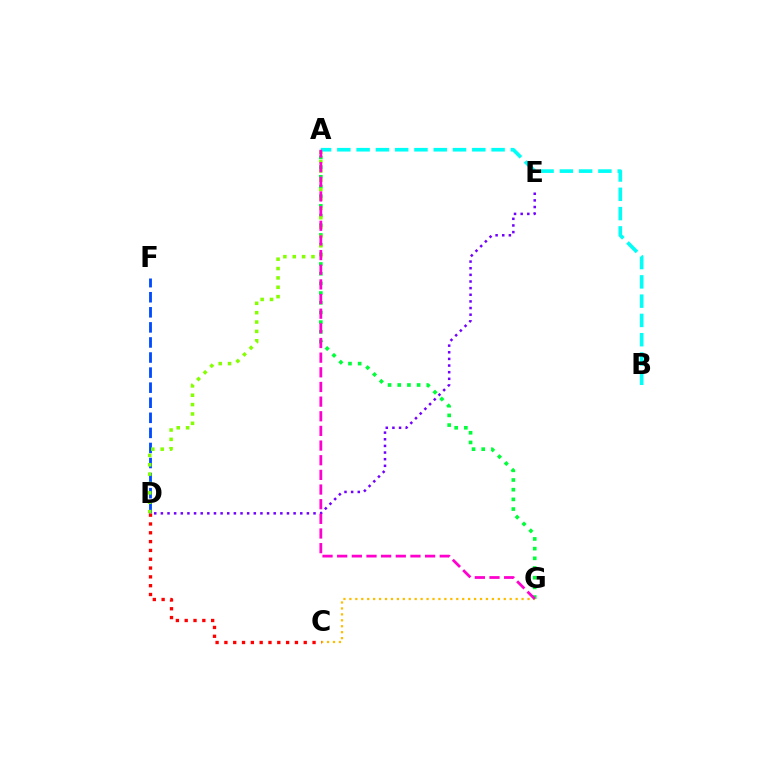{('C', 'G'): [{'color': '#ffbd00', 'line_style': 'dotted', 'thickness': 1.61}], ('D', 'F'): [{'color': '#004bff', 'line_style': 'dashed', 'thickness': 2.05}], ('A', 'G'): [{'color': '#00ff39', 'line_style': 'dotted', 'thickness': 2.63}, {'color': '#ff00cf', 'line_style': 'dashed', 'thickness': 1.99}], ('C', 'D'): [{'color': '#ff0000', 'line_style': 'dotted', 'thickness': 2.39}], ('A', 'D'): [{'color': '#84ff00', 'line_style': 'dotted', 'thickness': 2.54}], ('A', 'B'): [{'color': '#00fff6', 'line_style': 'dashed', 'thickness': 2.62}], ('D', 'E'): [{'color': '#7200ff', 'line_style': 'dotted', 'thickness': 1.8}]}